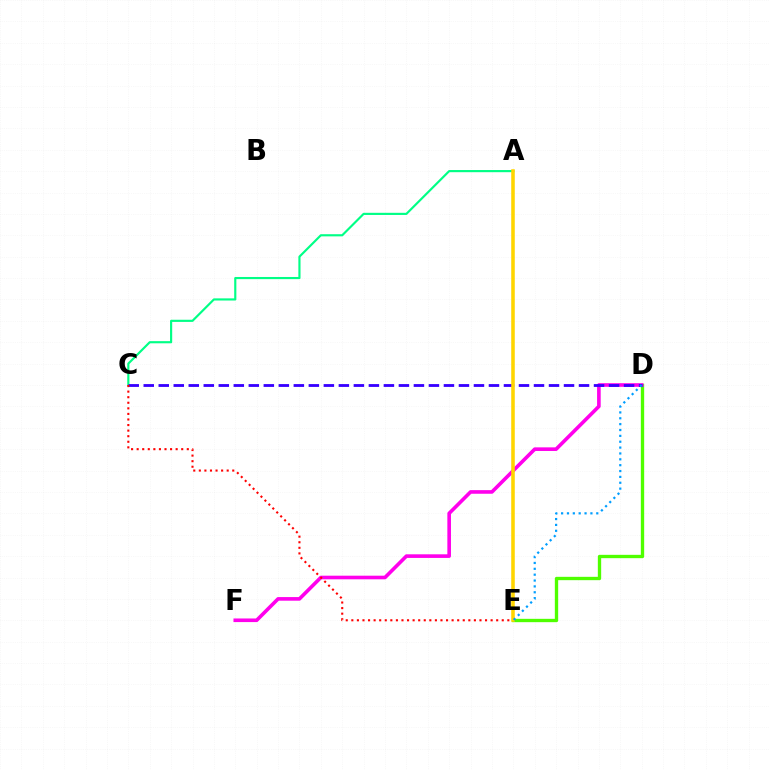{('A', 'C'): [{'color': '#00ff86', 'line_style': 'solid', 'thickness': 1.55}], ('D', 'E'): [{'color': '#4fff00', 'line_style': 'solid', 'thickness': 2.4}, {'color': '#009eff', 'line_style': 'dotted', 'thickness': 1.59}], ('D', 'F'): [{'color': '#ff00ed', 'line_style': 'solid', 'thickness': 2.61}], ('C', 'D'): [{'color': '#3700ff', 'line_style': 'dashed', 'thickness': 2.04}], ('C', 'E'): [{'color': '#ff0000', 'line_style': 'dotted', 'thickness': 1.51}], ('A', 'E'): [{'color': '#ffd500', 'line_style': 'solid', 'thickness': 2.56}]}